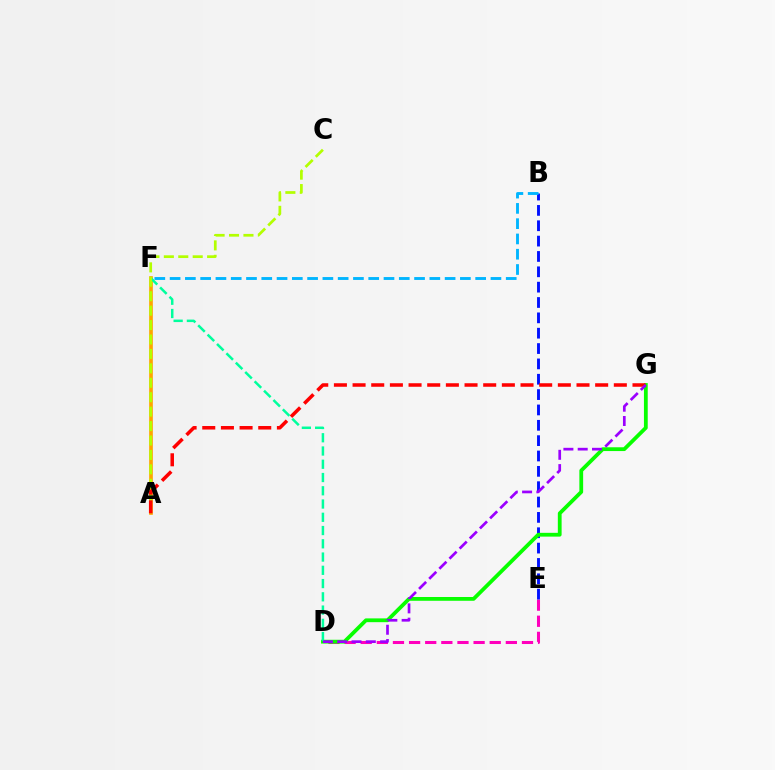{('D', 'E'): [{'color': '#ff00bd', 'line_style': 'dashed', 'thickness': 2.19}], ('A', 'F'): [{'color': '#ffa500', 'line_style': 'solid', 'thickness': 2.64}], ('B', 'E'): [{'color': '#0010ff', 'line_style': 'dashed', 'thickness': 2.09}], ('D', 'G'): [{'color': '#08ff00', 'line_style': 'solid', 'thickness': 2.72}, {'color': '#9b00ff', 'line_style': 'dashed', 'thickness': 1.94}], ('D', 'F'): [{'color': '#00ff9d', 'line_style': 'dashed', 'thickness': 1.8}], ('A', 'C'): [{'color': '#b3ff00', 'line_style': 'dashed', 'thickness': 1.96}], ('A', 'G'): [{'color': '#ff0000', 'line_style': 'dashed', 'thickness': 2.54}], ('B', 'F'): [{'color': '#00b5ff', 'line_style': 'dashed', 'thickness': 2.08}]}